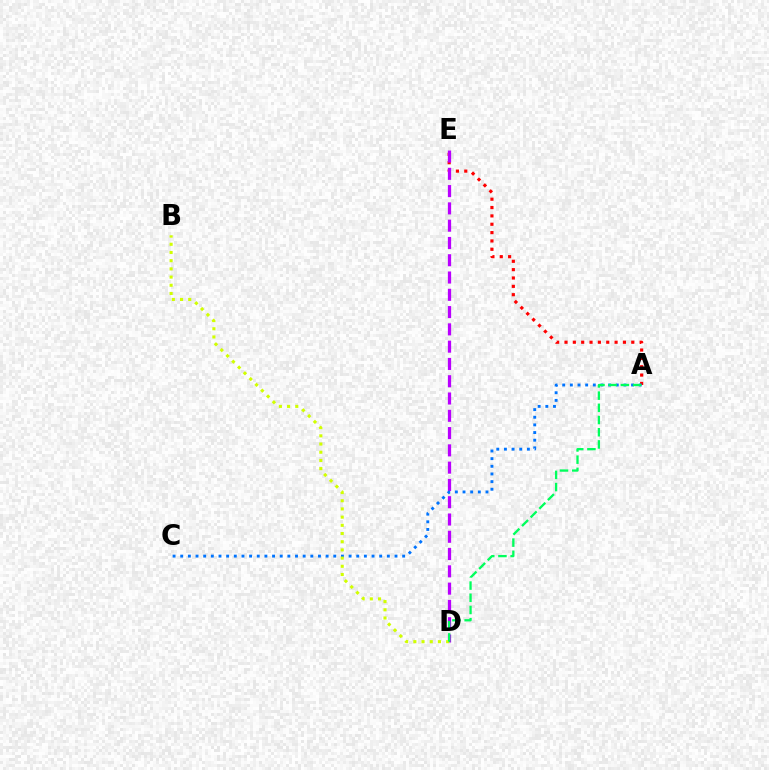{('A', 'E'): [{'color': '#ff0000', 'line_style': 'dotted', 'thickness': 2.27}], ('D', 'E'): [{'color': '#b900ff', 'line_style': 'dashed', 'thickness': 2.35}], ('A', 'C'): [{'color': '#0074ff', 'line_style': 'dotted', 'thickness': 2.08}], ('B', 'D'): [{'color': '#d1ff00', 'line_style': 'dotted', 'thickness': 2.23}], ('A', 'D'): [{'color': '#00ff5c', 'line_style': 'dashed', 'thickness': 1.66}]}